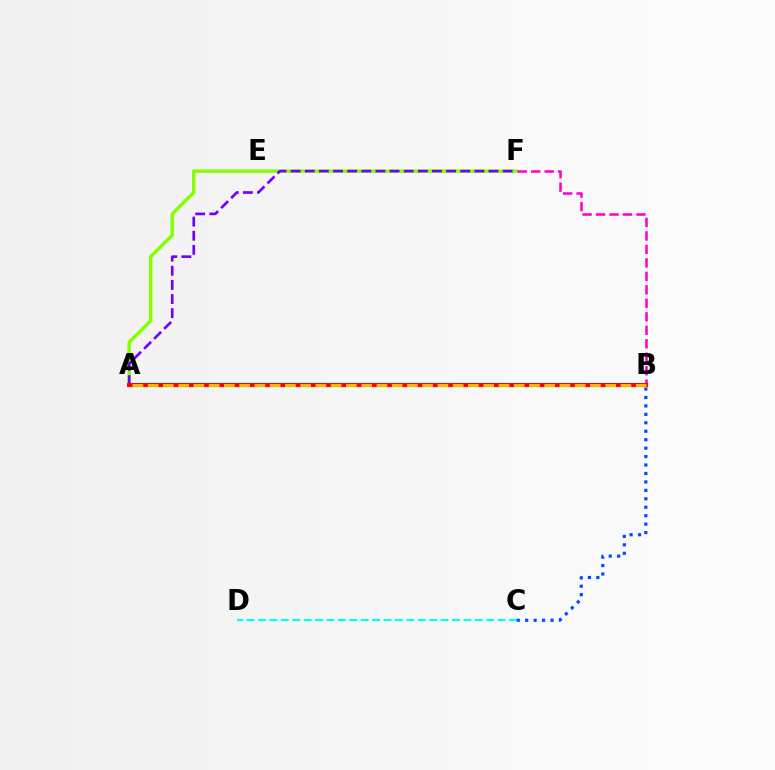{('A', 'F'): [{'color': '#84ff00', 'line_style': 'solid', 'thickness': 2.47}, {'color': '#7200ff', 'line_style': 'dashed', 'thickness': 1.92}], ('B', 'F'): [{'color': '#ff00cf', 'line_style': 'dashed', 'thickness': 1.83}], ('B', 'C'): [{'color': '#004bff', 'line_style': 'dotted', 'thickness': 2.29}], ('A', 'B'): [{'color': '#00ff39', 'line_style': 'solid', 'thickness': 2.38}, {'color': '#ff0000', 'line_style': 'solid', 'thickness': 2.89}, {'color': '#ffbd00', 'line_style': 'dashed', 'thickness': 2.07}], ('C', 'D'): [{'color': '#00fff6', 'line_style': 'dashed', 'thickness': 1.55}]}